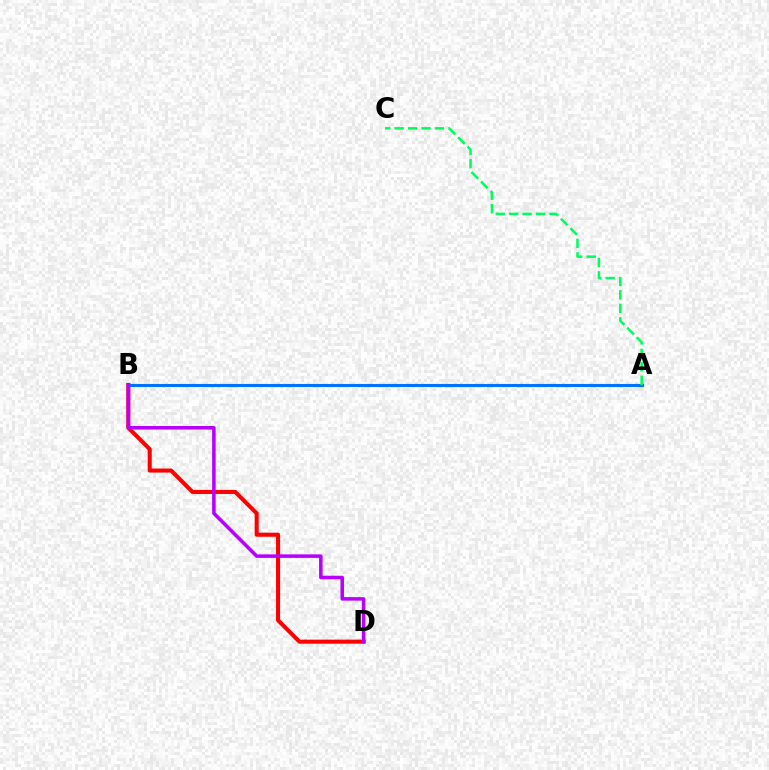{('A', 'B'): [{'color': '#d1ff00', 'line_style': 'dotted', 'thickness': 1.93}, {'color': '#0074ff', 'line_style': 'solid', 'thickness': 2.24}], ('B', 'D'): [{'color': '#ff0000', 'line_style': 'solid', 'thickness': 2.92}, {'color': '#b900ff', 'line_style': 'solid', 'thickness': 2.55}], ('A', 'C'): [{'color': '#00ff5c', 'line_style': 'dashed', 'thickness': 1.83}]}